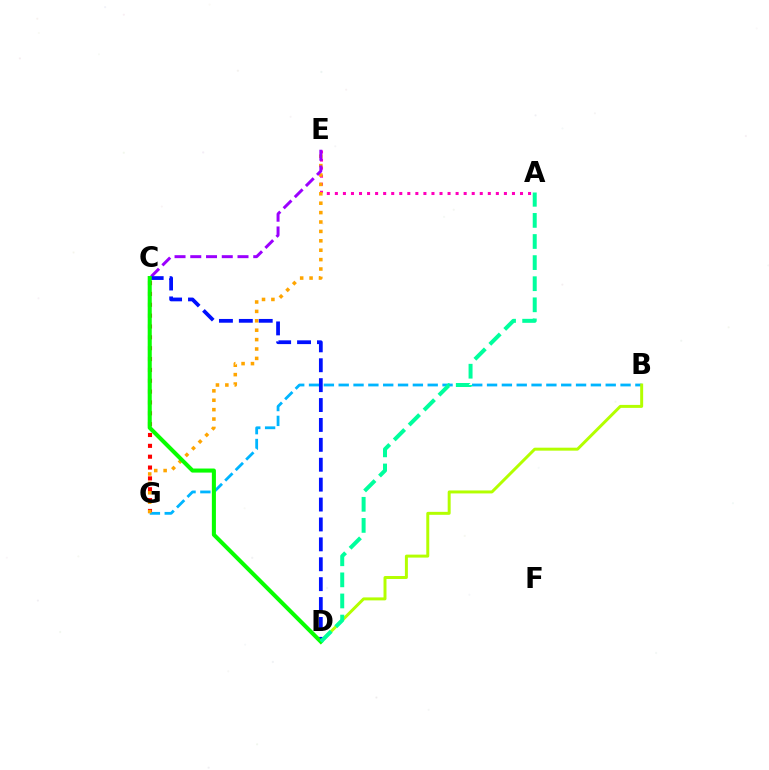{('C', 'G'): [{'color': '#ff0000', 'line_style': 'dotted', 'thickness': 2.95}], ('A', 'E'): [{'color': '#ff00bd', 'line_style': 'dotted', 'thickness': 2.19}], ('B', 'G'): [{'color': '#00b5ff', 'line_style': 'dashed', 'thickness': 2.02}], ('E', 'G'): [{'color': '#ffa500', 'line_style': 'dotted', 'thickness': 2.55}], ('C', 'E'): [{'color': '#9b00ff', 'line_style': 'dashed', 'thickness': 2.14}], ('C', 'D'): [{'color': '#0010ff', 'line_style': 'dashed', 'thickness': 2.7}, {'color': '#08ff00', 'line_style': 'solid', 'thickness': 2.92}], ('B', 'D'): [{'color': '#b3ff00', 'line_style': 'solid', 'thickness': 2.14}], ('A', 'D'): [{'color': '#00ff9d', 'line_style': 'dashed', 'thickness': 2.87}]}